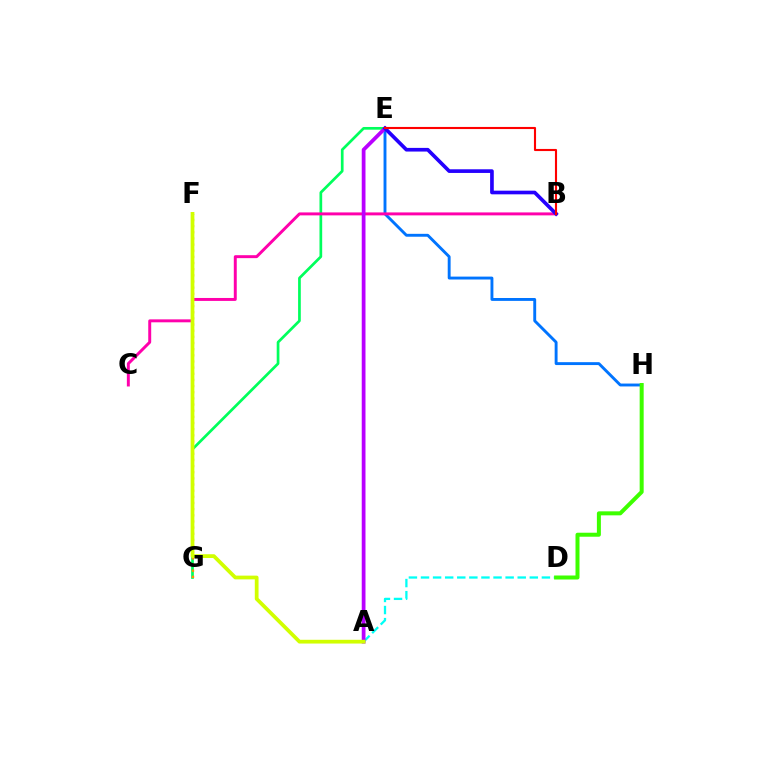{('E', 'H'): [{'color': '#0074ff', 'line_style': 'solid', 'thickness': 2.08}], ('E', 'G'): [{'color': '#00ff5c', 'line_style': 'solid', 'thickness': 1.95}], ('B', 'C'): [{'color': '#ff00ac', 'line_style': 'solid', 'thickness': 2.12}], ('A', 'D'): [{'color': '#00fff6', 'line_style': 'dashed', 'thickness': 1.64}], ('A', 'E'): [{'color': '#b900ff', 'line_style': 'solid', 'thickness': 2.7}], ('F', 'G'): [{'color': '#ff9400', 'line_style': 'dotted', 'thickness': 1.67}], ('A', 'F'): [{'color': '#d1ff00', 'line_style': 'solid', 'thickness': 2.7}], ('D', 'H'): [{'color': '#3dff00', 'line_style': 'solid', 'thickness': 2.88}], ('B', 'E'): [{'color': '#2500ff', 'line_style': 'solid', 'thickness': 2.64}, {'color': '#ff0000', 'line_style': 'solid', 'thickness': 1.52}]}